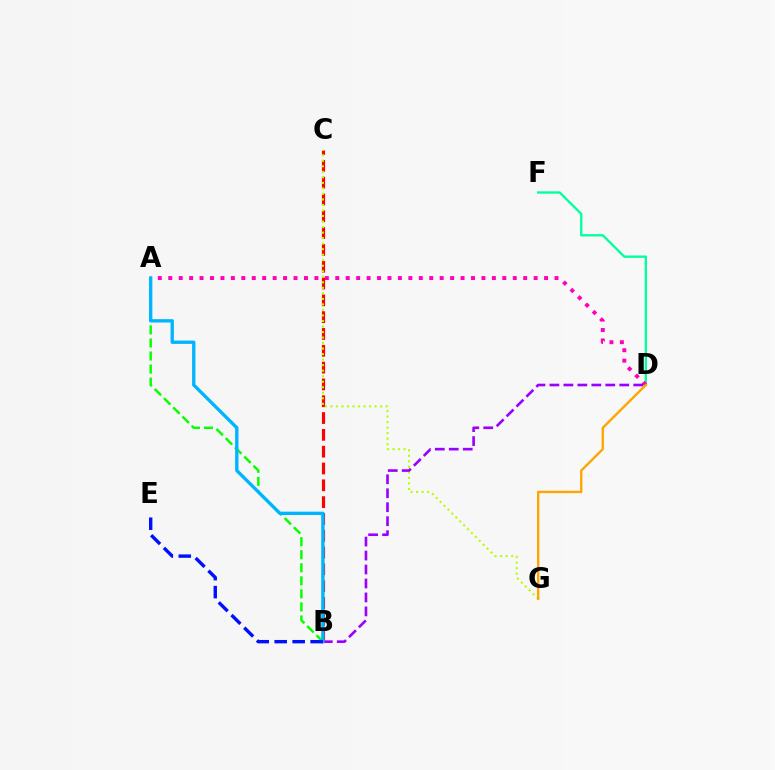{('A', 'B'): [{'color': '#08ff00', 'line_style': 'dashed', 'thickness': 1.77}, {'color': '#00b5ff', 'line_style': 'solid', 'thickness': 2.41}], ('B', 'C'): [{'color': '#ff0000', 'line_style': 'dashed', 'thickness': 2.28}], ('C', 'G'): [{'color': '#b3ff00', 'line_style': 'dotted', 'thickness': 1.5}], ('D', 'F'): [{'color': '#00ff9d', 'line_style': 'solid', 'thickness': 1.68}], ('A', 'D'): [{'color': '#ff00bd', 'line_style': 'dotted', 'thickness': 2.84}], ('B', 'D'): [{'color': '#9b00ff', 'line_style': 'dashed', 'thickness': 1.9}], ('B', 'E'): [{'color': '#0010ff', 'line_style': 'dashed', 'thickness': 2.44}], ('D', 'G'): [{'color': '#ffa500', 'line_style': 'solid', 'thickness': 1.71}]}